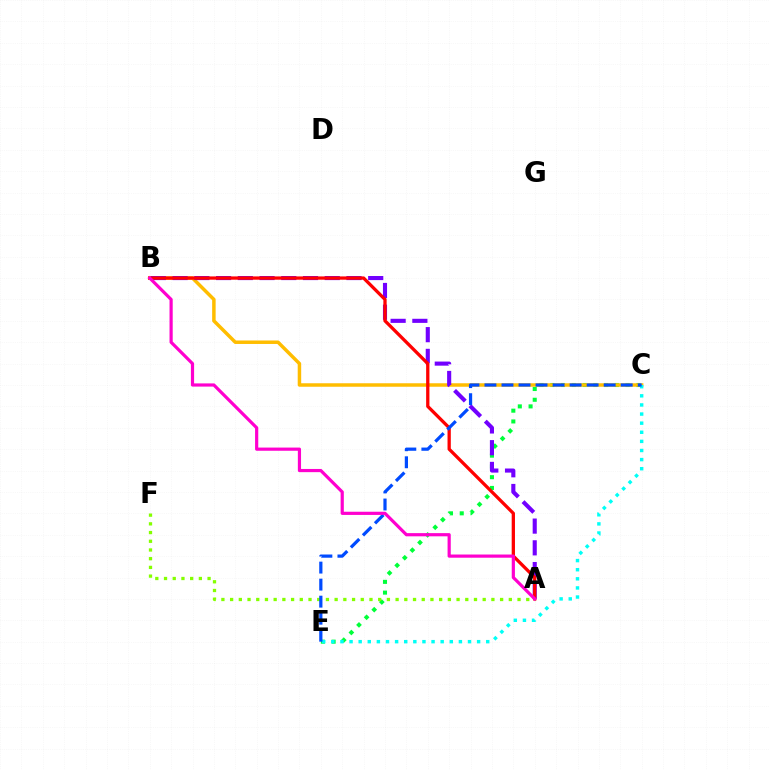{('C', 'E'): [{'color': '#00ff39', 'line_style': 'dotted', 'thickness': 2.93}, {'color': '#00fff6', 'line_style': 'dotted', 'thickness': 2.48}, {'color': '#004bff', 'line_style': 'dashed', 'thickness': 2.31}], ('B', 'C'): [{'color': '#ffbd00', 'line_style': 'solid', 'thickness': 2.51}], ('A', 'F'): [{'color': '#84ff00', 'line_style': 'dotted', 'thickness': 2.37}], ('A', 'B'): [{'color': '#7200ff', 'line_style': 'dashed', 'thickness': 2.95}, {'color': '#ff0000', 'line_style': 'solid', 'thickness': 2.36}, {'color': '#ff00cf', 'line_style': 'solid', 'thickness': 2.3}]}